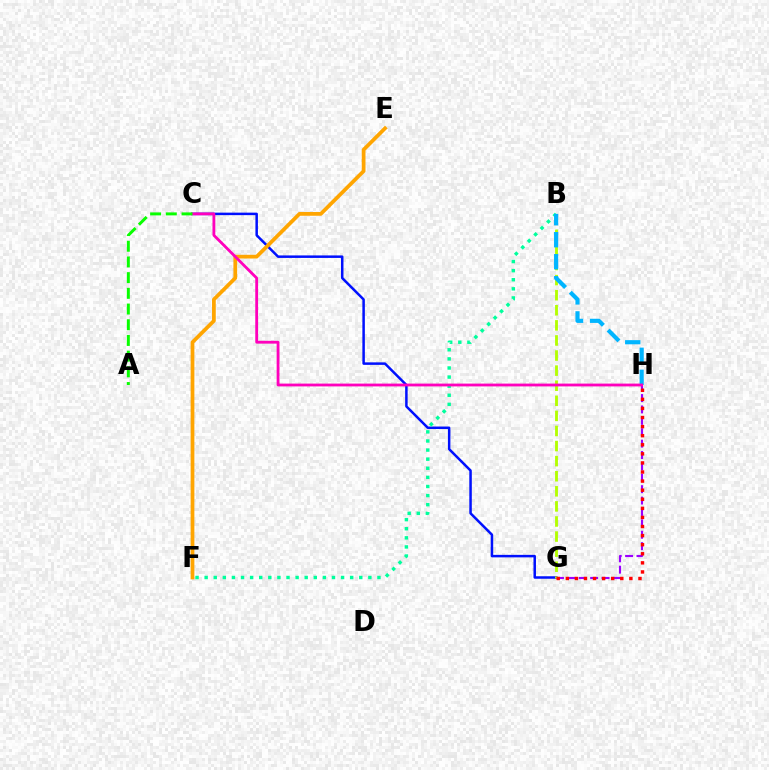{('C', 'G'): [{'color': '#0010ff', 'line_style': 'solid', 'thickness': 1.8}], ('G', 'H'): [{'color': '#9b00ff', 'line_style': 'dashed', 'thickness': 1.55}, {'color': '#ff0000', 'line_style': 'dotted', 'thickness': 2.47}], ('B', 'G'): [{'color': '#b3ff00', 'line_style': 'dashed', 'thickness': 2.05}], ('E', 'F'): [{'color': '#ffa500', 'line_style': 'solid', 'thickness': 2.7}], ('B', 'F'): [{'color': '#00ff9d', 'line_style': 'dotted', 'thickness': 2.47}], ('B', 'H'): [{'color': '#00b5ff', 'line_style': 'dashed', 'thickness': 2.99}], ('C', 'H'): [{'color': '#ff00bd', 'line_style': 'solid', 'thickness': 2.02}], ('A', 'C'): [{'color': '#08ff00', 'line_style': 'dashed', 'thickness': 2.13}]}